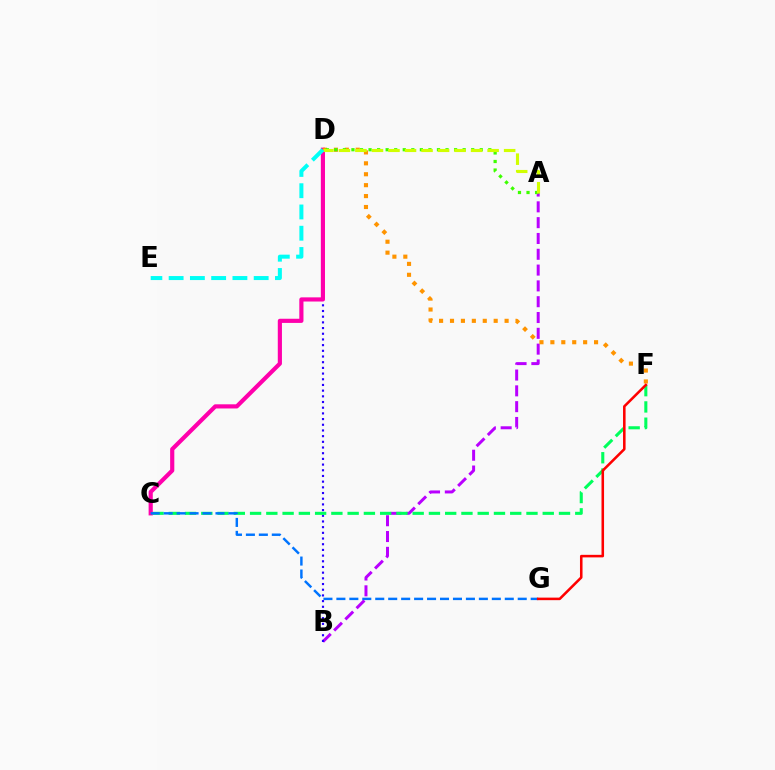{('A', 'B'): [{'color': '#b900ff', 'line_style': 'dashed', 'thickness': 2.15}], ('B', 'D'): [{'color': '#2500ff', 'line_style': 'dotted', 'thickness': 1.55}], ('C', 'F'): [{'color': '#00ff5c', 'line_style': 'dashed', 'thickness': 2.21}], ('C', 'D'): [{'color': '#ff00ac', 'line_style': 'solid', 'thickness': 3.0}], ('D', 'F'): [{'color': '#ff9400', 'line_style': 'dotted', 'thickness': 2.97}], ('A', 'D'): [{'color': '#3dff00', 'line_style': 'dotted', 'thickness': 2.32}, {'color': '#d1ff00', 'line_style': 'dashed', 'thickness': 2.24}], ('C', 'G'): [{'color': '#0074ff', 'line_style': 'dashed', 'thickness': 1.76}], ('F', 'G'): [{'color': '#ff0000', 'line_style': 'solid', 'thickness': 1.84}], ('D', 'E'): [{'color': '#00fff6', 'line_style': 'dashed', 'thickness': 2.89}]}